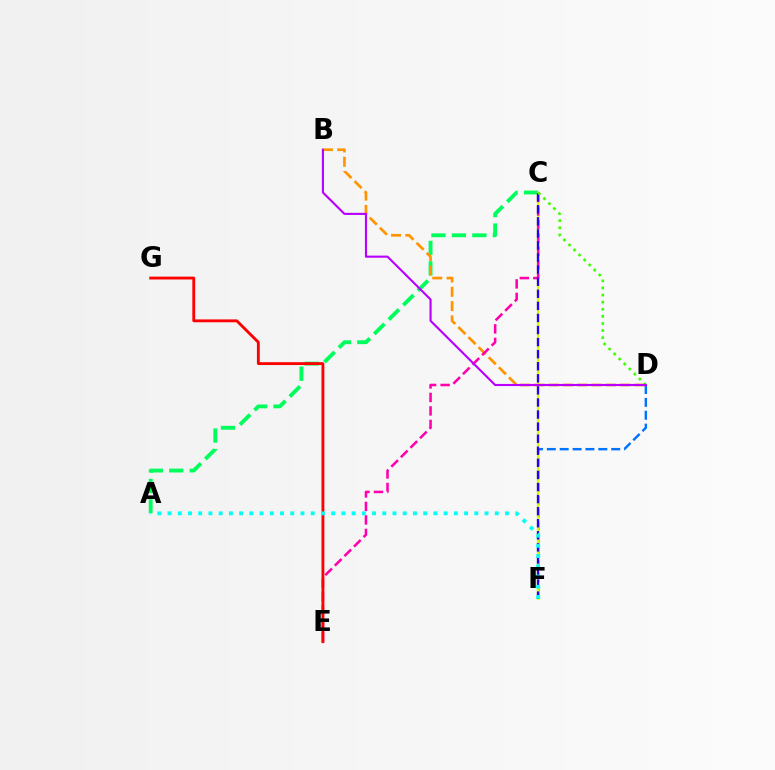{('D', 'F'): [{'color': '#0074ff', 'line_style': 'dashed', 'thickness': 1.75}], ('A', 'C'): [{'color': '#00ff5c', 'line_style': 'dashed', 'thickness': 2.78}], ('B', 'D'): [{'color': '#ff9400', 'line_style': 'dashed', 'thickness': 1.94}, {'color': '#b900ff', 'line_style': 'solid', 'thickness': 1.53}], ('C', 'F'): [{'color': '#d1ff00', 'line_style': 'solid', 'thickness': 1.65}, {'color': '#2500ff', 'line_style': 'dashed', 'thickness': 1.64}], ('C', 'E'): [{'color': '#ff00ac', 'line_style': 'dashed', 'thickness': 1.83}], ('E', 'G'): [{'color': '#ff0000', 'line_style': 'solid', 'thickness': 2.05}], ('C', 'D'): [{'color': '#3dff00', 'line_style': 'dotted', 'thickness': 1.93}], ('A', 'F'): [{'color': '#00fff6', 'line_style': 'dotted', 'thickness': 2.78}]}